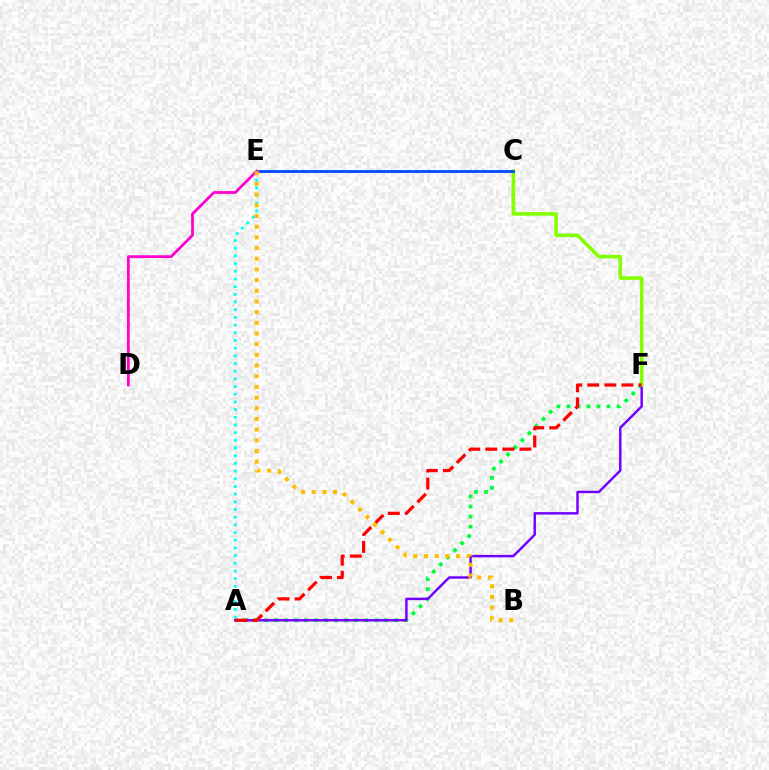{('A', 'F'): [{'color': '#00ff39', 'line_style': 'dotted', 'thickness': 2.72}, {'color': '#7200ff', 'line_style': 'solid', 'thickness': 1.76}, {'color': '#ff0000', 'line_style': 'dashed', 'thickness': 2.32}], ('A', 'E'): [{'color': '#00fff6', 'line_style': 'dotted', 'thickness': 2.09}], ('C', 'F'): [{'color': '#84ff00', 'line_style': 'solid', 'thickness': 2.58}], ('C', 'E'): [{'color': '#004bff', 'line_style': 'solid', 'thickness': 2.02}], ('D', 'E'): [{'color': '#ff00cf', 'line_style': 'solid', 'thickness': 2.01}], ('B', 'E'): [{'color': '#ffbd00', 'line_style': 'dotted', 'thickness': 2.9}]}